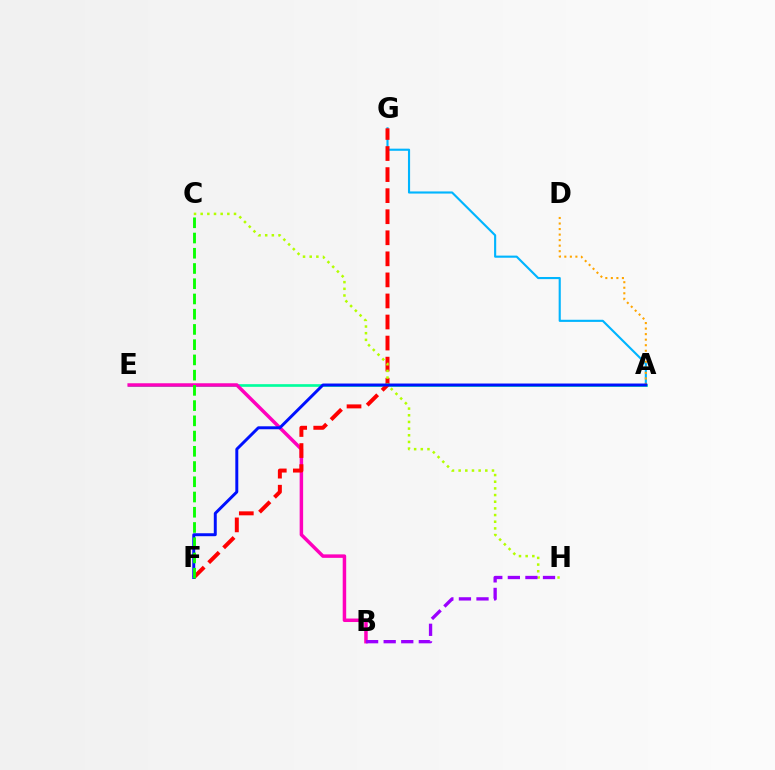{('A', 'E'): [{'color': '#00ff9d', 'line_style': 'solid', 'thickness': 1.92}], ('B', 'E'): [{'color': '#ff00bd', 'line_style': 'solid', 'thickness': 2.51}], ('A', 'G'): [{'color': '#00b5ff', 'line_style': 'solid', 'thickness': 1.53}], ('A', 'D'): [{'color': '#ffa500', 'line_style': 'dotted', 'thickness': 1.5}], ('F', 'G'): [{'color': '#ff0000', 'line_style': 'dashed', 'thickness': 2.86}], ('C', 'H'): [{'color': '#b3ff00', 'line_style': 'dotted', 'thickness': 1.81}], ('A', 'F'): [{'color': '#0010ff', 'line_style': 'solid', 'thickness': 2.13}], ('C', 'F'): [{'color': '#08ff00', 'line_style': 'dashed', 'thickness': 2.07}], ('B', 'H'): [{'color': '#9b00ff', 'line_style': 'dashed', 'thickness': 2.39}]}